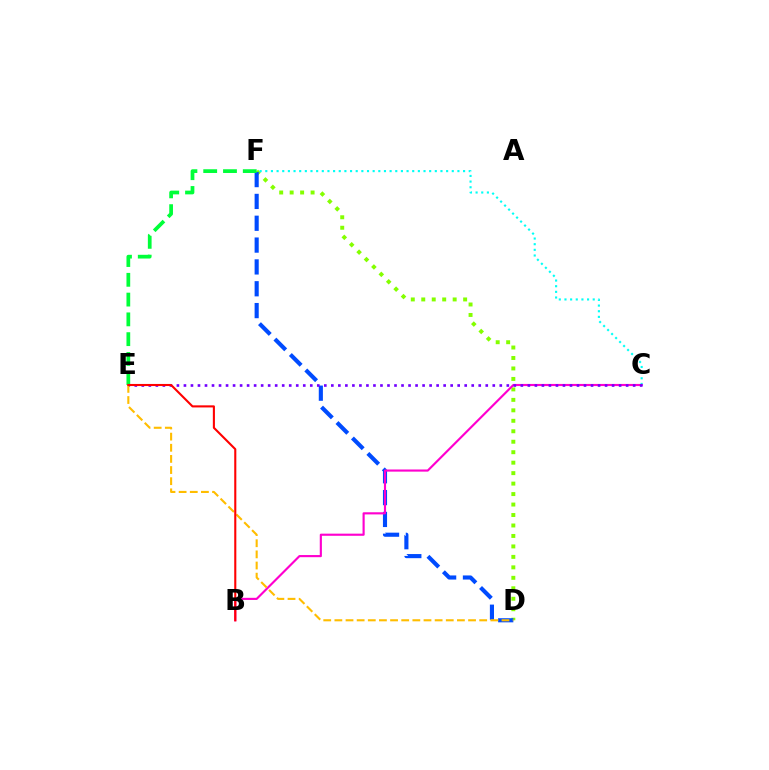{('D', 'F'): [{'color': '#84ff00', 'line_style': 'dotted', 'thickness': 2.84}, {'color': '#004bff', 'line_style': 'dashed', 'thickness': 2.97}], ('E', 'F'): [{'color': '#00ff39', 'line_style': 'dashed', 'thickness': 2.69}], ('C', 'F'): [{'color': '#00fff6', 'line_style': 'dotted', 'thickness': 1.54}], ('B', 'C'): [{'color': '#ff00cf', 'line_style': 'solid', 'thickness': 1.54}], ('C', 'E'): [{'color': '#7200ff', 'line_style': 'dotted', 'thickness': 1.91}], ('D', 'E'): [{'color': '#ffbd00', 'line_style': 'dashed', 'thickness': 1.51}], ('B', 'E'): [{'color': '#ff0000', 'line_style': 'solid', 'thickness': 1.51}]}